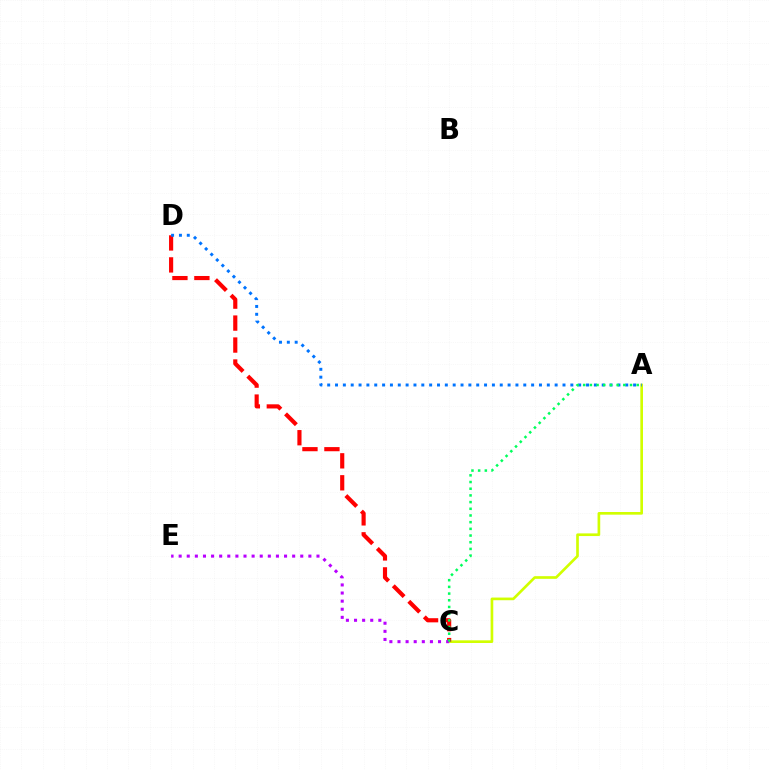{('A', 'C'): [{'color': '#d1ff00', 'line_style': 'solid', 'thickness': 1.92}, {'color': '#00ff5c', 'line_style': 'dotted', 'thickness': 1.82}], ('C', 'D'): [{'color': '#ff0000', 'line_style': 'dashed', 'thickness': 2.98}], ('A', 'D'): [{'color': '#0074ff', 'line_style': 'dotted', 'thickness': 2.13}], ('C', 'E'): [{'color': '#b900ff', 'line_style': 'dotted', 'thickness': 2.2}]}